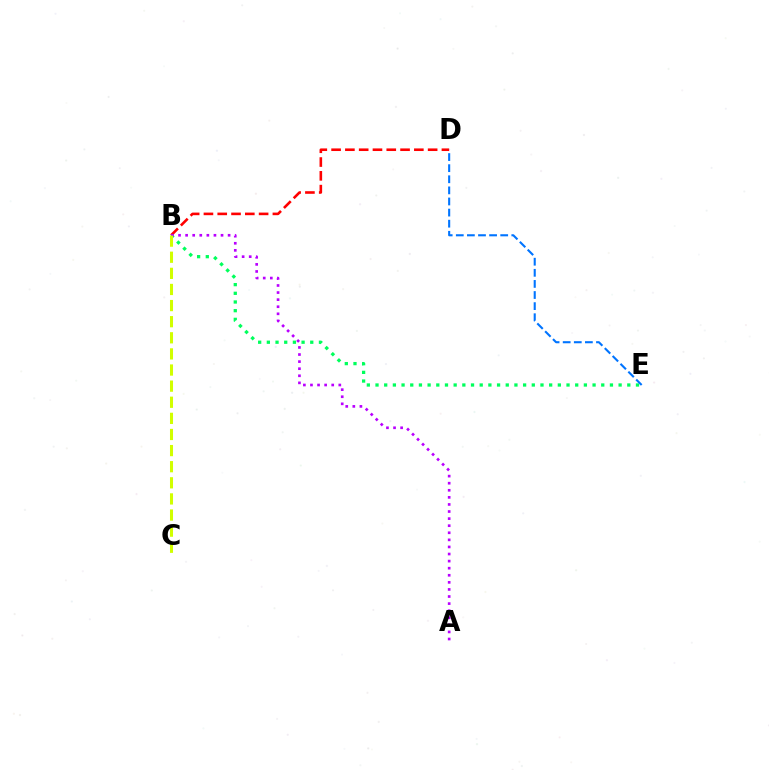{('B', 'E'): [{'color': '#00ff5c', 'line_style': 'dotted', 'thickness': 2.36}], ('B', 'D'): [{'color': '#ff0000', 'line_style': 'dashed', 'thickness': 1.87}], ('A', 'B'): [{'color': '#b900ff', 'line_style': 'dotted', 'thickness': 1.92}], ('D', 'E'): [{'color': '#0074ff', 'line_style': 'dashed', 'thickness': 1.51}], ('B', 'C'): [{'color': '#d1ff00', 'line_style': 'dashed', 'thickness': 2.19}]}